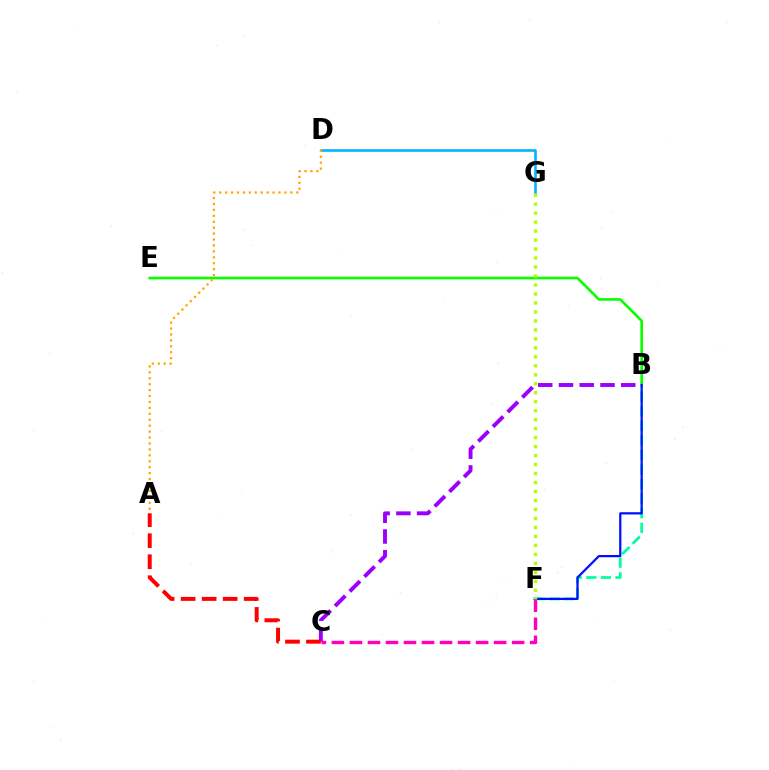{('D', 'G'): [{'color': '#00b5ff', 'line_style': 'solid', 'thickness': 1.87}], ('C', 'F'): [{'color': '#ff00bd', 'line_style': 'dashed', 'thickness': 2.45}], ('B', 'E'): [{'color': '#08ff00', 'line_style': 'solid', 'thickness': 1.92}], ('A', 'D'): [{'color': '#ffa500', 'line_style': 'dotted', 'thickness': 1.61}], ('B', 'C'): [{'color': '#9b00ff', 'line_style': 'dashed', 'thickness': 2.82}], ('B', 'F'): [{'color': '#00ff9d', 'line_style': 'dashed', 'thickness': 1.98}, {'color': '#0010ff', 'line_style': 'solid', 'thickness': 1.61}], ('A', 'C'): [{'color': '#ff0000', 'line_style': 'dashed', 'thickness': 2.86}], ('F', 'G'): [{'color': '#b3ff00', 'line_style': 'dotted', 'thickness': 2.44}]}